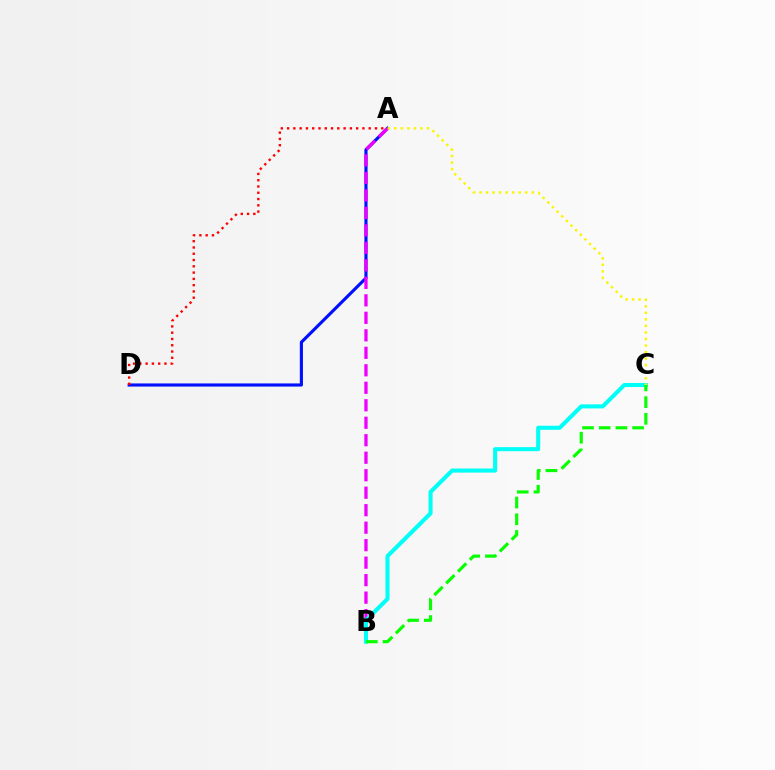{('A', 'D'): [{'color': '#0010ff', 'line_style': 'solid', 'thickness': 2.26}, {'color': '#ff0000', 'line_style': 'dotted', 'thickness': 1.71}], ('A', 'B'): [{'color': '#ee00ff', 'line_style': 'dashed', 'thickness': 2.38}], ('B', 'C'): [{'color': '#00fff6', 'line_style': 'solid', 'thickness': 2.92}, {'color': '#08ff00', 'line_style': 'dashed', 'thickness': 2.27}], ('A', 'C'): [{'color': '#fcf500', 'line_style': 'dotted', 'thickness': 1.78}]}